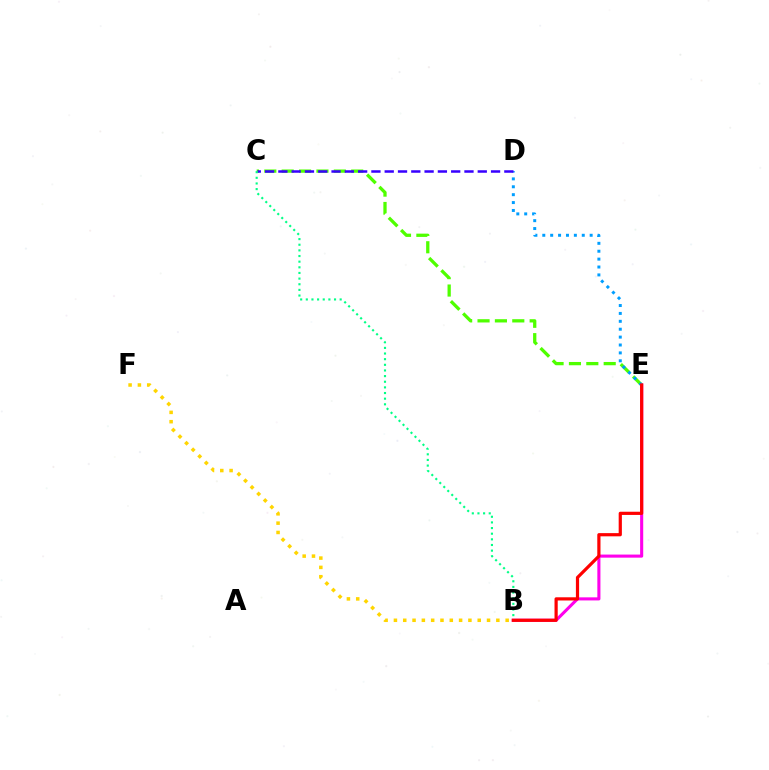{('C', 'E'): [{'color': '#4fff00', 'line_style': 'dashed', 'thickness': 2.36}], ('B', 'E'): [{'color': '#ff00ed', 'line_style': 'solid', 'thickness': 2.22}, {'color': '#ff0000', 'line_style': 'solid', 'thickness': 2.3}], ('D', 'E'): [{'color': '#009eff', 'line_style': 'dotted', 'thickness': 2.15}], ('B', 'F'): [{'color': '#ffd500', 'line_style': 'dotted', 'thickness': 2.53}], ('C', 'D'): [{'color': '#3700ff', 'line_style': 'dashed', 'thickness': 1.81}], ('B', 'C'): [{'color': '#00ff86', 'line_style': 'dotted', 'thickness': 1.53}]}